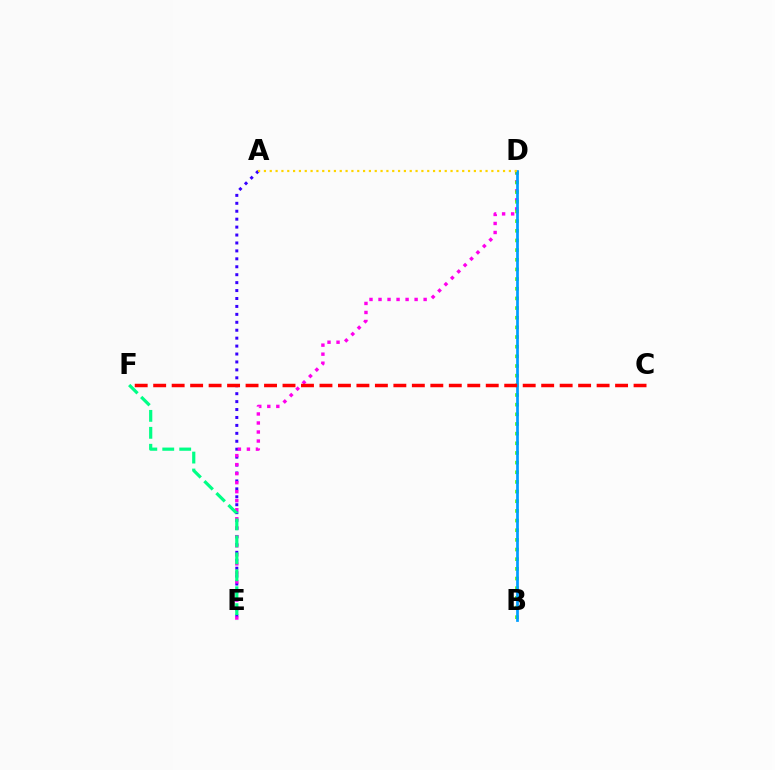{('A', 'E'): [{'color': '#3700ff', 'line_style': 'dotted', 'thickness': 2.16}], ('D', 'E'): [{'color': '#ff00ed', 'line_style': 'dotted', 'thickness': 2.45}], ('B', 'D'): [{'color': '#4fff00', 'line_style': 'dotted', 'thickness': 2.62}, {'color': '#009eff', 'line_style': 'solid', 'thickness': 1.96}], ('E', 'F'): [{'color': '#00ff86', 'line_style': 'dashed', 'thickness': 2.3}], ('C', 'F'): [{'color': '#ff0000', 'line_style': 'dashed', 'thickness': 2.51}], ('A', 'D'): [{'color': '#ffd500', 'line_style': 'dotted', 'thickness': 1.58}]}